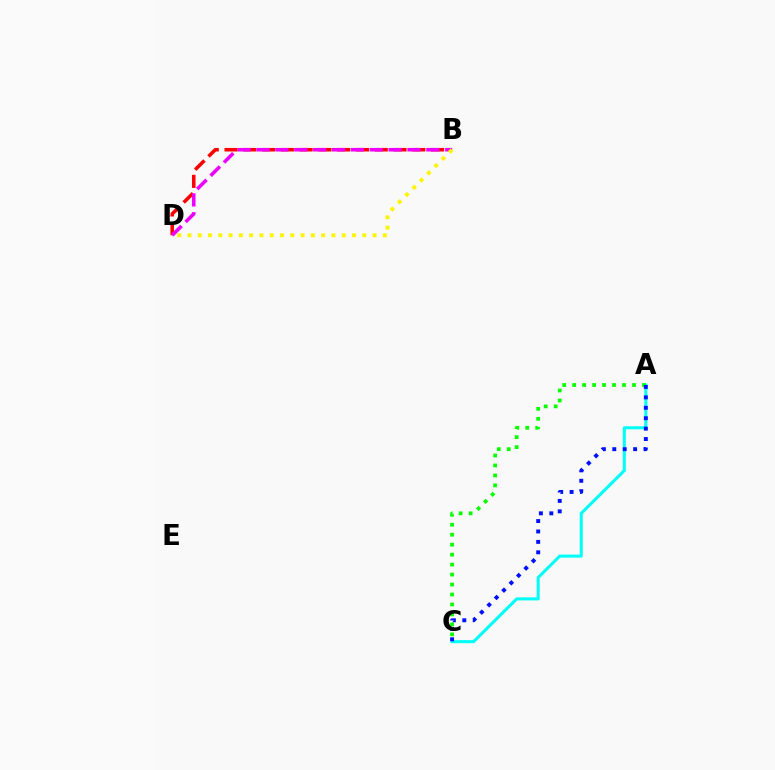{('A', 'C'): [{'color': '#00fff6', 'line_style': 'solid', 'thickness': 2.19}, {'color': '#08ff00', 'line_style': 'dotted', 'thickness': 2.71}, {'color': '#0010ff', 'line_style': 'dotted', 'thickness': 2.83}], ('B', 'D'): [{'color': '#ff0000', 'line_style': 'dashed', 'thickness': 2.55}, {'color': '#ee00ff', 'line_style': 'dashed', 'thickness': 2.56}, {'color': '#fcf500', 'line_style': 'dotted', 'thickness': 2.79}]}